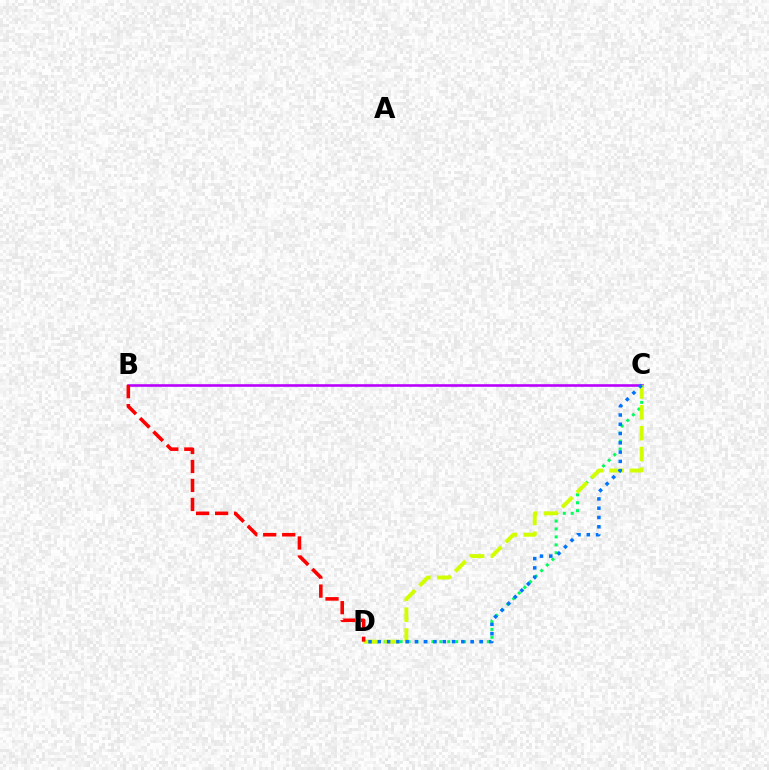{('C', 'D'): [{'color': '#00ff5c', 'line_style': 'dotted', 'thickness': 2.16}, {'color': '#d1ff00', 'line_style': 'dashed', 'thickness': 2.83}, {'color': '#0074ff', 'line_style': 'dotted', 'thickness': 2.52}], ('B', 'C'): [{'color': '#b900ff', 'line_style': 'solid', 'thickness': 1.87}], ('B', 'D'): [{'color': '#ff0000', 'line_style': 'dashed', 'thickness': 2.58}]}